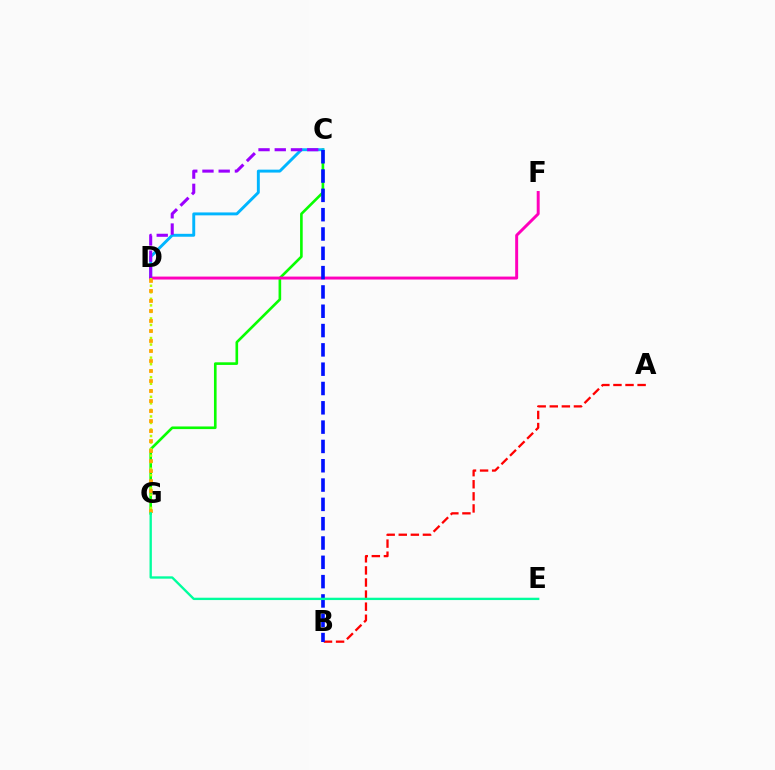{('C', 'G'): [{'color': '#08ff00', 'line_style': 'solid', 'thickness': 1.89}], ('C', 'D'): [{'color': '#00b5ff', 'line_style': 'solid', 'thickness': 2.1}, {'color': '#9b00ff', 'line_style': 'dashed', 'thickness': 2.2}], ('A', 'B'): [{'color': '#ff0000', 'line_style': 'dashed', 'thickness': 1.64}], ('D', 'F'): [{'color': '#ff00bd', 'line_style': 'solid', 'thickness': 2.12}], ('B', 'C'): [{'color': '#0010ff', 'line_style': 'dashed', 'thickness': 2.62}], ('D', 'G'): [{'color': '#b3ff00', 'line_style': 'dotted', 'thickness': 1.78}, {'color': '#ffa500', 'line_style': 'dotted', 'thickness': 2.72}], ('E', 'G'): [{'color': '#00ff9d', 'line_style': 'solid', 'thickness': 1.69}]}